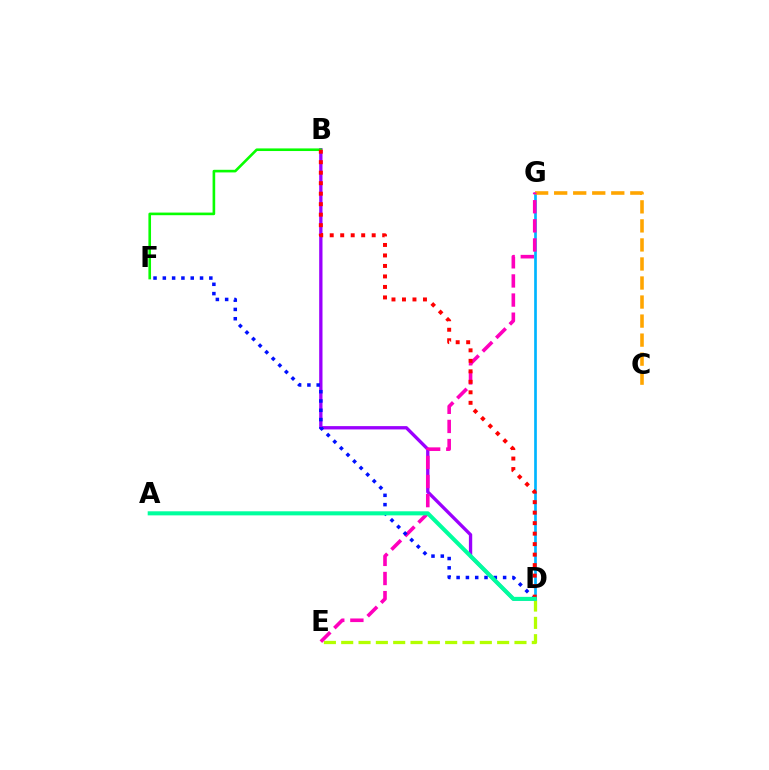{('D', 'G'): [{'color': '#00b5ff', 'line_style': 'solid', 'thickness': 1.94}], ('D', 'E'): [{'color': '#b3ff00', 'line_style': 'dashed', 'thickness': 2.35}], ('C', 'G'): [{'color': '#ffa500', 'line_style': 'dashed', 'thickness': 2.59}], ('B', 'D'): [{'color': '#9b00ff', 'line_style': 'solid', 'thickness': 2.39}, {'color': '#ff0000', 'line_style': 'dotted', 'thickness': 2.85}], ('B', 'F'): [{'color': '#08ff00', 'line_style': 'solid', 'thickness': 1.89}], ('E', 'G'): [{'color': '#ff00bd', 'line_style': 'dashed', 'thickness': 2.6}], ('D', 'F'): [{'color': '#0010ff', 'line_style': 'dotted', 'thickness': 2.53}], ('A', 'D'): [{'color': '#00ff9d', 'line_style': 'solid', 'thickness': 2.93}]}